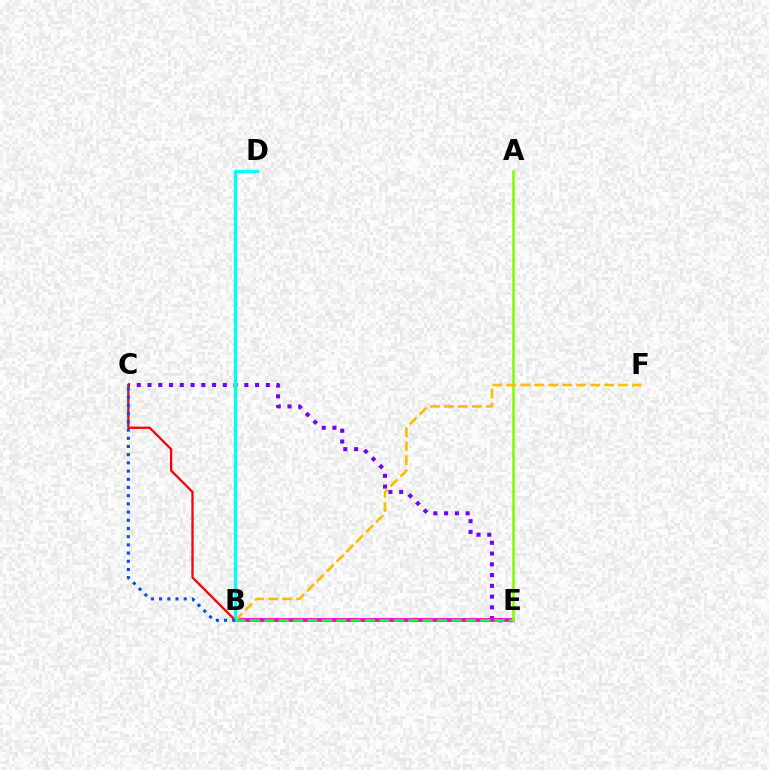{('C', 'E'): [{'color': '#7200ff', 'line_style': 'dotted', 'thickness': 2.92}], ('B', 'E'): [{'color': '#ff00cf', 'line_style': 'solid', 'thickness': 2.76}, {'color': '#00ff39', 'line_style': 'dashed', 'thickness': 1.96}], ('A', 'E'): [{'color': '#84ff00', 'line_style': 'solid', 'thickness': 1.87}], ('B', 'C'): [{'color': '#ff0000', 'line_style': 'solid', 'thickness': 1.66}, {'color': '#004bff', 'line_style': 'dotted', 'thickness': 2.23}], ('B', 'F'): [{'color': '#ffbd00', 'line_style': 'dashed', 'thickness': 1.9}], ('B', 'D'): [{'color': '#00fff6', 'line_style': 'solid', 'thickness': 2.37}]}